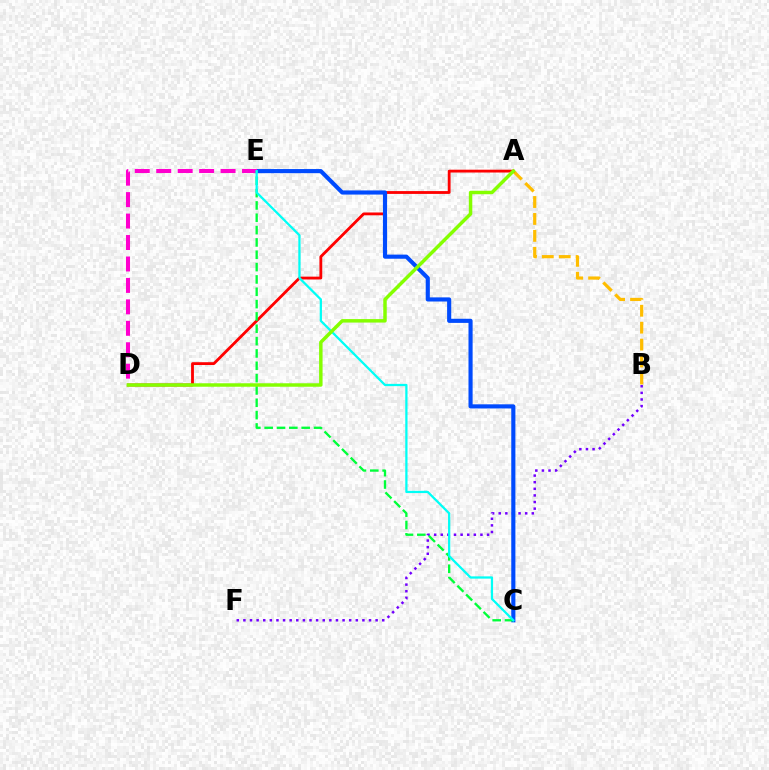{('B', 'F'): [{'color': '#7200ff', 'line_style': 'dotted', 'thickness': 1.8}], ('A', 'B'): [{'color': '#ffbd00', 'line_style': 'dashed', 'thickness': 2.3}], ('A', 'D'): [{'color': '#ff0000', 'line_style': 'solid', 'thickness': 2.03}, {'color': '#84ff00', 'line_style': 'solid', 'thickness': 2.5}], ('C', 'E'): [{'color': '#004bff', 'line_style': 'solid', 'thickness': 2.97}, {'color': '#00ff39', 'line_style': 'dashed', 'thickness': 1.68}, {'color': '#00fff6', 'line_style': 'solid', 'thickness': 1.63}], ('D', 'E'): [{'color': '#ff00cf', 'line_style': 'dashed', 'thickness': 2.91}]}